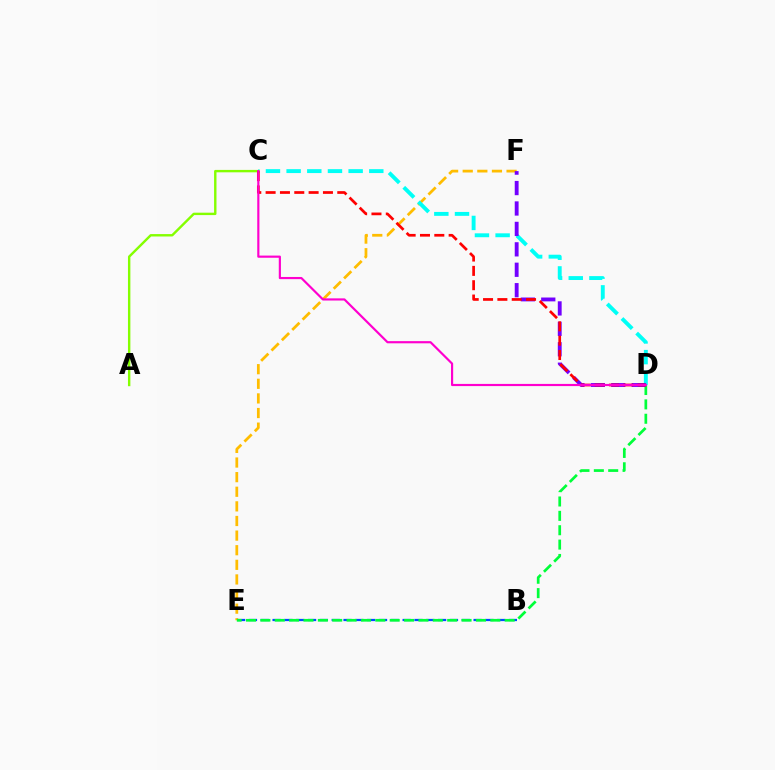{('E', 'F'): [{'color': '#ffbd00', 'line_style': 'dashed', 'thickness': 1.99}], ('B', 'E'): [{'color': '#004bff', 'line_style': 'dashed', 'thickness': 1.61}], ('D', 'E'): [{'color': '#00ff39', 'line_style': 'dashed', 'thickness': 1.95}], ('C', 'D'): [{'color': '#00fff6', 'line_style': 'dashed', 'thickness': 2.81}, {'color': '#ff0000', 'line_style': 'dashed', 'thickness': 1.95}, {'color': '#ff00cf', 'line_style': 'solid', 'thickness': 1.56}], ('D', 'F'): [{'color': '#7200ff', 'line_style': 'dashed', 'thickness': 2.78}], ('A', 'C'): [{'color': '#84ff00', 'line_style': 'solid', 'thickness': 1.73}]}